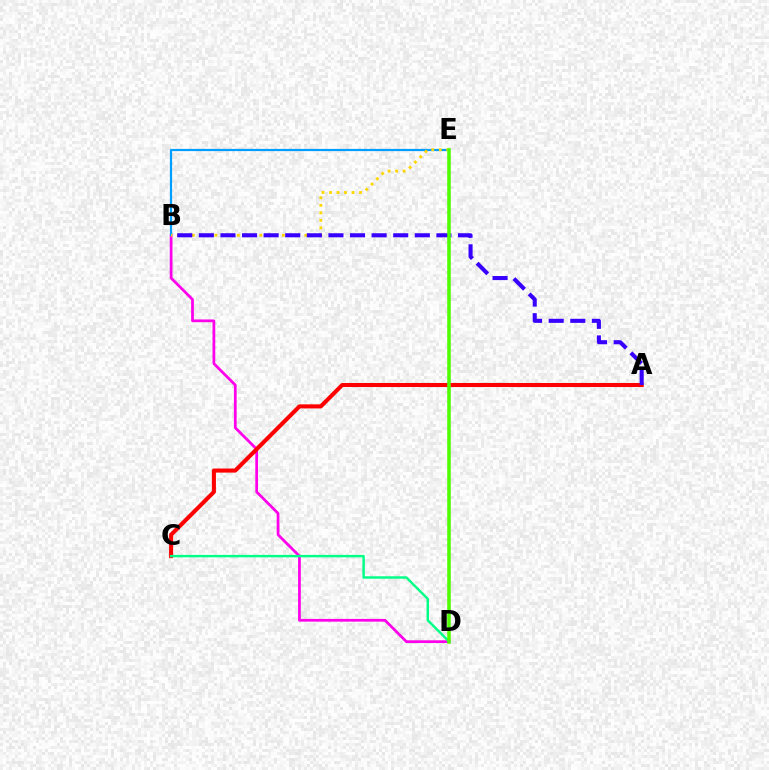{('B', 'D'): [{'color': '#ff00ed', 'line_style': 'solid', 'thickness': 1.98}], ('B', 'E'): [{'color': '#009eff', 'line_style': 'solid', 'thickness': 1.6}, {'color': '#ffd500', 'line_style': 'dotted', 'thickness': 2.04}], ('A', 'C'): [{'color': '#ff0000', 'line_style': 'solid', 'thickness': 2.93}], ('A', 'B'): [{'color': '#3700ff', 'line_style': 'dashed', 'thickness': 2.93}], ('C', 'D'): [{'color': '#00ff86', 'line_style': 'solid', 'thickness': 1.75}], ('D', 'E'): [{'color': '#4fff00', 'line_style': 'solid', 'thickness': 2.55}]}